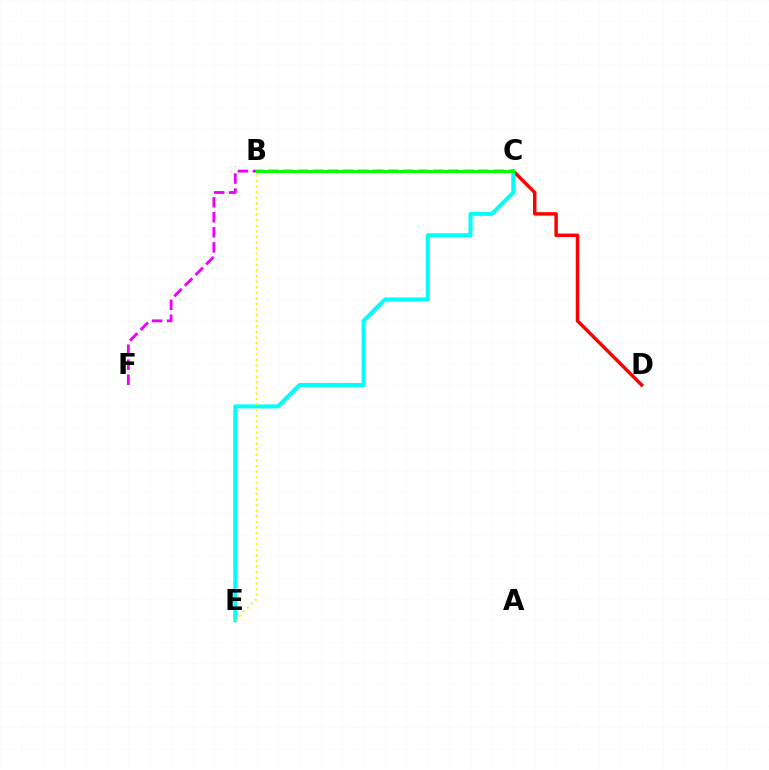{('C', 'D'): [{'color': '#ff0000', 'line_style': 'solid', 'thickness': 2.49}], ('B', 'C'): [{'color': '#0010ff', 'line_style': 'dotted', 'thickness': 2.01}, {'color': '#08ff00', 'line_style': 'solid', 'thickness': 2.24}], ('C', 'E'): [{'color': '#00fff6', 'line_style': 'solid', 'thickness': 2.9}], ('C', 'F'): [{'color': '#ee00ff', 'line_style': 'dashed', 'thickness': 2.04}], ('B', 'E'): [{'color': '#fcf500', 'line_style': 'dotted', 'thickness': 1.52}]}